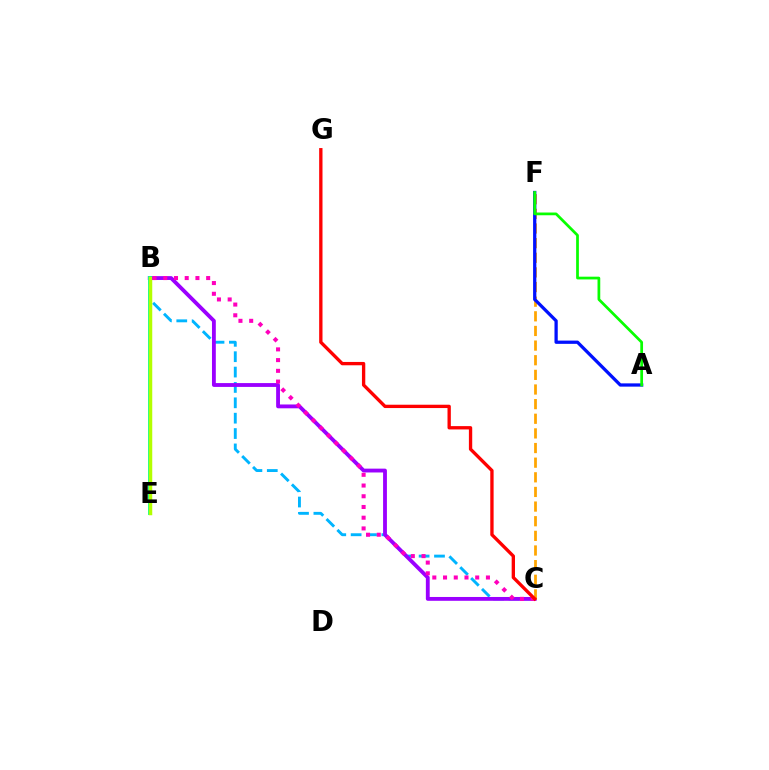{('B', 'C'): [{'color': '#00b5ff', 'line_style': 'dashed', 'thickness': 2.09}, {'color': '#9b00ff', 'line_style': 'solid', 'thickness': 2.76}, {'color': '#ff00bd', 'line_style': 'dotted', 'thickness': 2.91}], ('B', 'E'): [{'color': '#00ff9d', 'line_style': 'solid', 'thickness': 2.81}, {'color': '#b3ff00', 'line_style': 'solid', 'thickness': 2.51}], ('C', 'F'): [{'color': '#ffa500', 'line_style': 'dashed', 'thickness': 1.99}], ('A', 'F'): [{'color': '#0010ff', 'line_style': 'solid', 'thickness': 2.35}, {'color': '#08ff00', 'line_style': 'solid', 'thickness': 1.97}], ('C', 'G'): [{'color': '#ff0000', 'line_style': 'solid', 'thickness': 2.4}]}